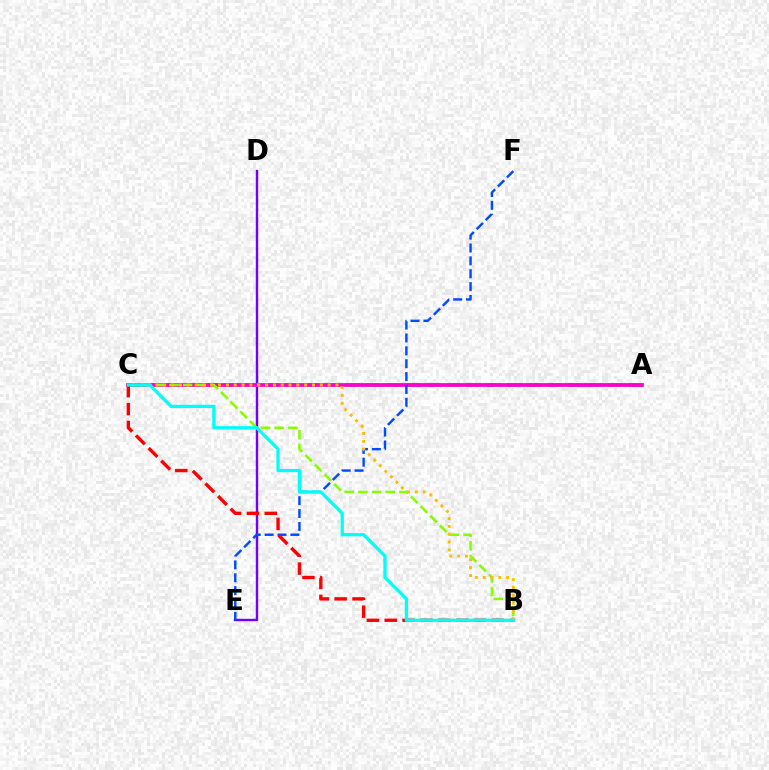{('D', 'E'): [{'color': '#7200ff', 'line_style': 'solid', 'thickness': 1.73}], ('A', 'C'): [{'color': '#00ff39', 'line_style': 'dashed', 'thickness': 2.74}, {'color': '#ff00cf', 'line_style': 'solid', 'thickness': 2.7}], ('B', 'C'): [{'color': '#84ff00', 'line_style': 'dashed', 'thickness': 1.85}, {'color': '#ff0000', 'line_style': 'dashed', 'thickness': 2.43}, {'color': '#ffbd00', 'line_style': 'dotted', 'thickness': 2.13}, {'color': '#00fff6', 'line_style': 'solid', 'thickness': 2.36}], ('E', 'F'): [{'color': '#004bff', 'line_style': 'dashed', 'thickness': 1.75}]}